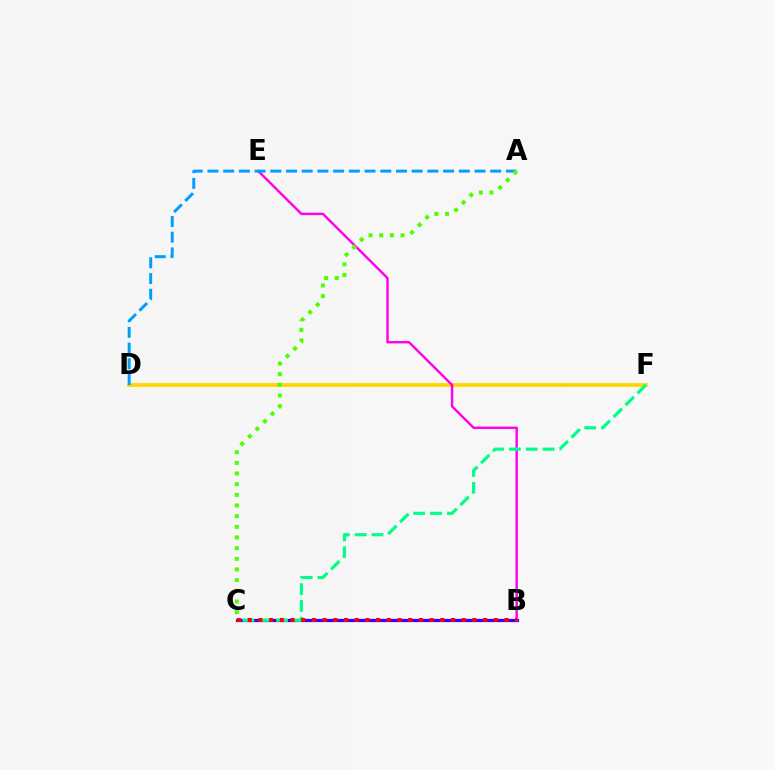{('B', 'C'): [{'color': '#3700ff', 'line_style': 'solid', 'thickness': 2.31}, {'color': '#ff0000', 'line_style': 'dotted', 'thickness': 2.91}], ('D', 'F'): [{'color': '#ffd500', 'line_style': 'solid', 'thickness': 2.71}], ('B', 'E'): [{'color': '#ff00ed', 'line_style': 'solid', 'thickness': 1.74}], ('C', 'F'): [{'color': '#00ff86', 'line_style': 'dashed', 'thickness': 2.29}], ('A', 'D'): [{'color': '#009eff', 'line_style': 'dashed', 'thickness': 2.13}], ('A', 'C'): [{'color': '#4fff00', 'line_style': 'dotted', 'thickness': 2.9}]}